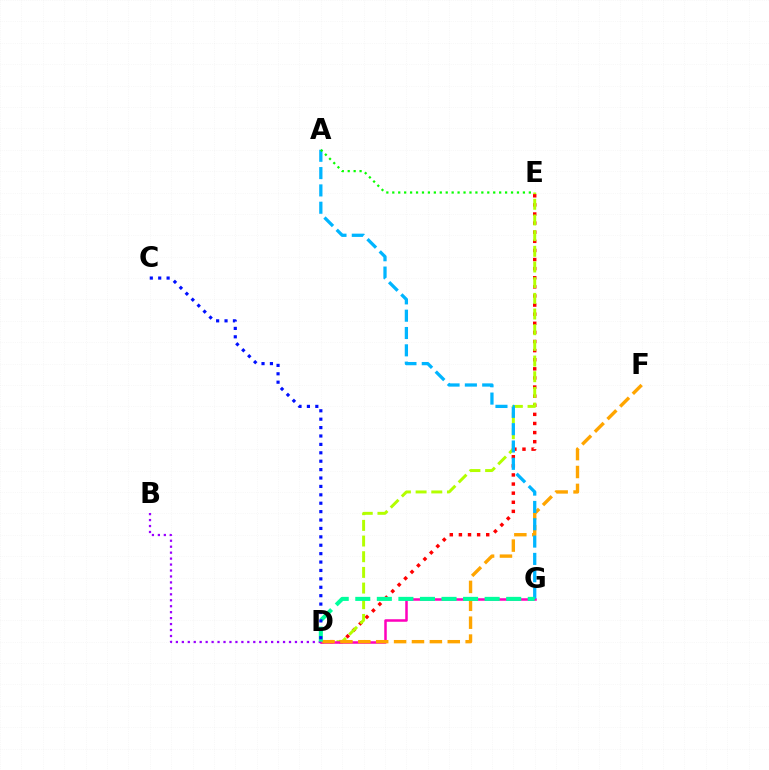{('D', 'E'): [{'color': '#ff0000', 'line_style': 'dotted', 'thickness': 2.47}, {'color': '#b3ff00', 'line_style': 'dashed', 'thickness': 2.13}], ('D', 'G'): [{'color': '#ff00bd', 'line_style': 'solid', 'thickness': 1.81}, {'color': '#00ff9d', 'line_style': 'dashed', 'thickness': 2.93}], ('B', 'D'): [{'color': '#9b00ff', 'line_style': 'dotted', 'thickness': 1.62}], ('D', 'F'): [{'color': '#ffa500', 'line_style': 'dashed', 'thickness': 2.43}], ('A', 'G'): [{'color': '#00b5ff', 'line_style': 'dashed', 'thickness': 2.35}], ('A', 'E'): [{'color': '#08ff00', 'line_style': 'dotted', 'thickness': 1.61}], ('C', 'D'): [{'color': '#0010ff', 'line_style': 'dotted', 'thickness': 2.28}]}